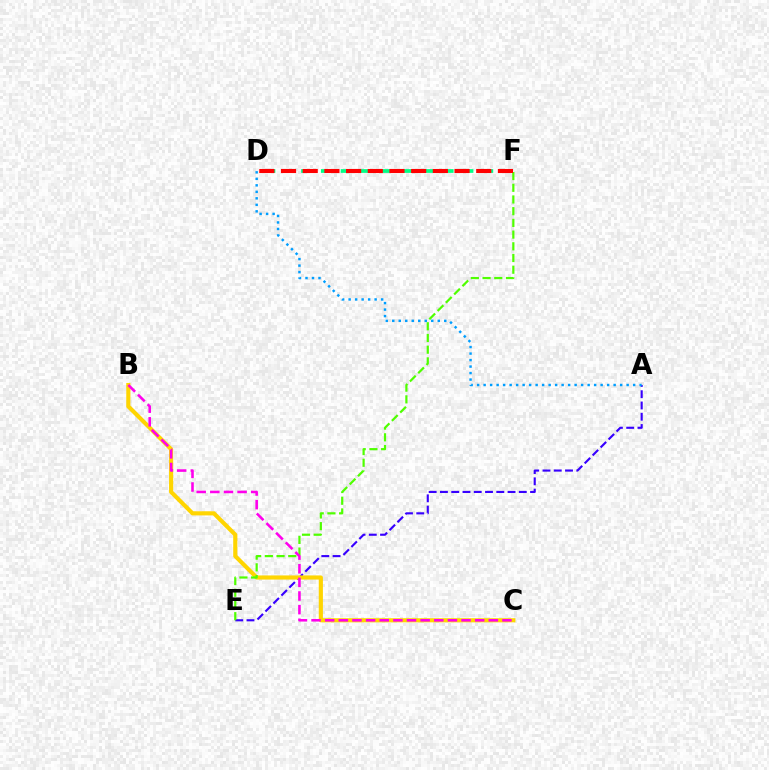{('A', 'E'): [{'color': '#3700ff', 'line_style': 'dashed', 'thickness': 1.53}], ('A', 'D'): [{'color': '#009eff', 'line_style': 'dotted', 'thickness': 1.77}], ('B', 'C'): [{'color': '#ffd500', 'line_style': 'solid', 'thickness': 2.98}, {'color': '#ff00ed', 'line_style': 'dashed', 'thickness': 1.85}], ('E', 'F'): [{'color': '#4fff00', 'line_style': 'dashed', 'thickness': 1.59}], ('D', 'F'): [{'color': '#00ff86', 'line_style': 'dashed', 'thickness': 2.69}, {'color': '#ff0000', 'line_style': 'dashed', 'thickness': 2.95}]}